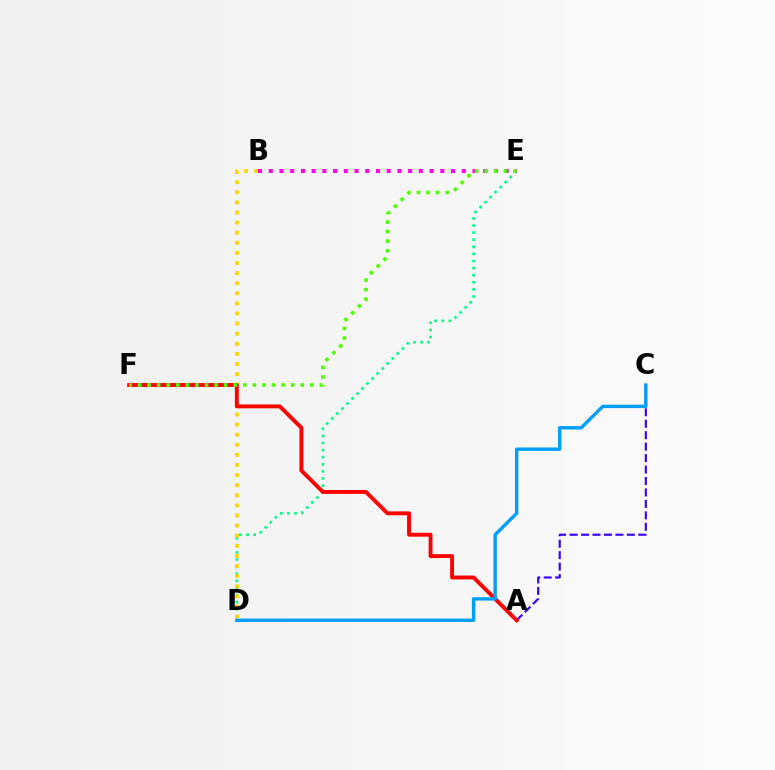{('D', 'E'): [{'color': '#00ff86', 'line_style': 'dotted', 'thickness': 1.93}], ('A', 'C'): [{'color': '#3700ff', 'line_style': 'dashed', 'thickness': 1.56}], ('B', 'D'): [{'color': '#ffd500', 'line_style': 'dotted', 'thickness': 2.74}], ('B', 'E'): [{'color': '#ff00ed', 'line_style': 'dotted', 'thickness': 2.91}], ('A', 'F'): [{'color': '#ff0000', 'line_style': 'solid', 'thickness': 2.8}], ('E', 'F'): [{'color': '#4fff00', 'line_style': 'dotted', 'thickness': 2.6}], ('C', 'D'): [{'color': '#009eff', 'line_style': 'solid', 'thickness': 2.44}]}